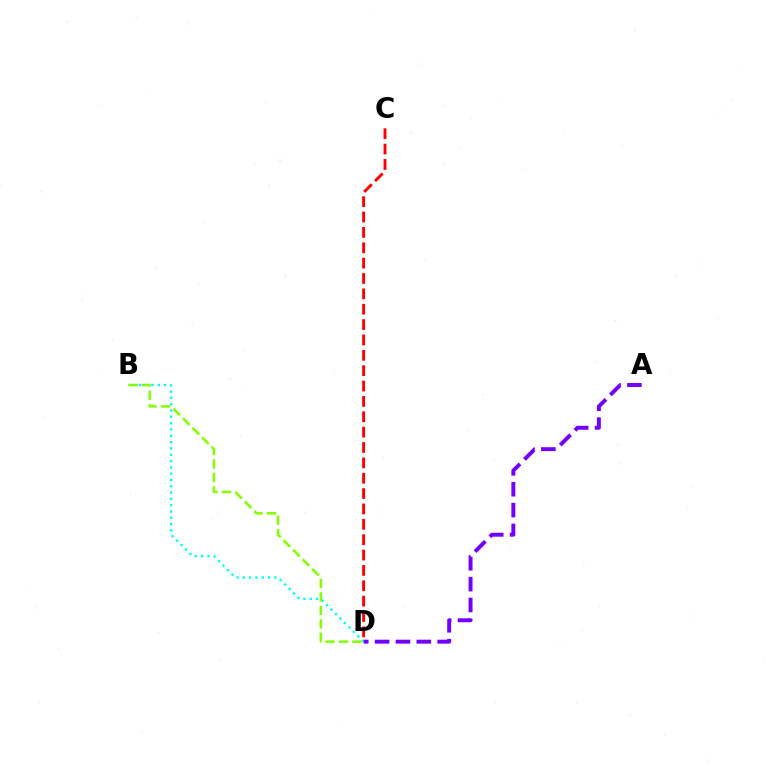{('B', 'D'): [{'color': '#00fff6', 'line_style': 'dotted', 'thickness': 1.72}, {'color': '#84ff00', 'line_style': 'dashed', 'thickness': 1.83}], ('C', 'D'): [{'color': '#ff0000', 'line_style': 'dashed', 'thickness': 2.09}], ('A', 'D'): [{'color': '#7200ff', 'line_style': 'dashed', 'thickness': 2.83}]}